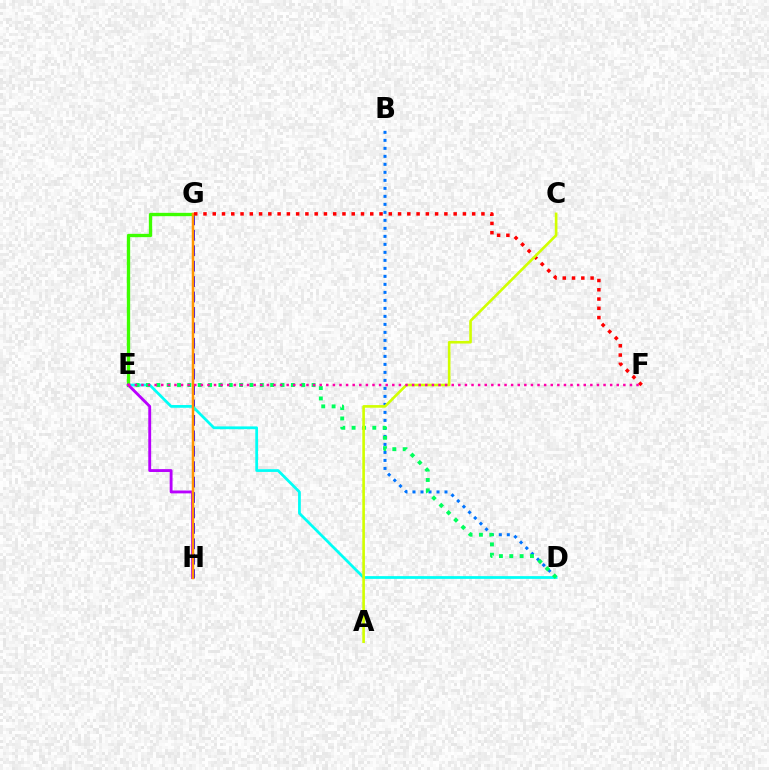{('G', 'H'): [{'color': '#2500ff', 'line_style': 'dashed', 'thickness': 2.1}, {'color': '#ff9400', 'line_style': 'solid', 'thickness': 1.8}], ('B', 'D'): [{'color': '#0074ff', 'line_style': 'dotted', 'thickness': 2.17}], ('D', 'E'): [{'color': '#00fff6', 'line_style': 'solid', 'thickness': 1.98}, {'color': '#00ff5c', 'line_style': 'dotted', 'thickness': 2.81}], ('E', 'G'): [{'color': '#3dff00', 'line_style': 'solid', 'thickness': 2.4}], ('E', 'H'): [{'color': '#b900ff', 'line_style': 'solid', 'thickness': 2.06}], ('F', 'G'): [{'color': '#ff0000', 'line_style': 'dotted', 'thickness': 2.52}], ('A', 'C'): [{'color': '#d1ff00', 'line_style': 'solid', 'thickness': 1.89}], ('E', 'F'): [{'color': '#ff00ac', 'line_style': 'dotted', 'thickness': 1.79}]}